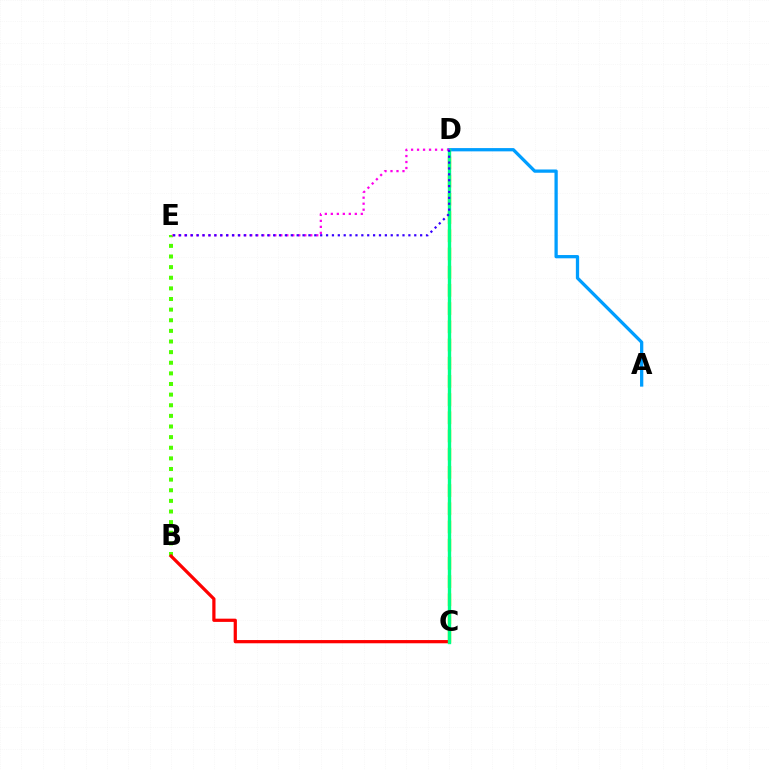{('A', 'D'): [{'color': '#009eff', 'line_style': 'solid', 'thickness': 2.36}], ('B', 'E'): [{'color': '#4fff00', 'line_style': 'dotted', 'thickness': 2.89}], ('C', 'D'): [{'color': '#ffd500', 'line_style': 'dashed', 'thickness': 2.47}, {'color': '#00ff86', 'line_style': 'solid', 'thickness': 2.42}], ('B', 'C'): [{'color': '#ff0000', 'line_style': 'solid', 'thickness': 2.32}], ('D', 'E'): [{'color': '#ff00ed', 'line_style': 'dotted', 'thickness': 1.63}, {'color': '#3700ff', 'line_style': 'dotted', 'thickness': 1.6}]}